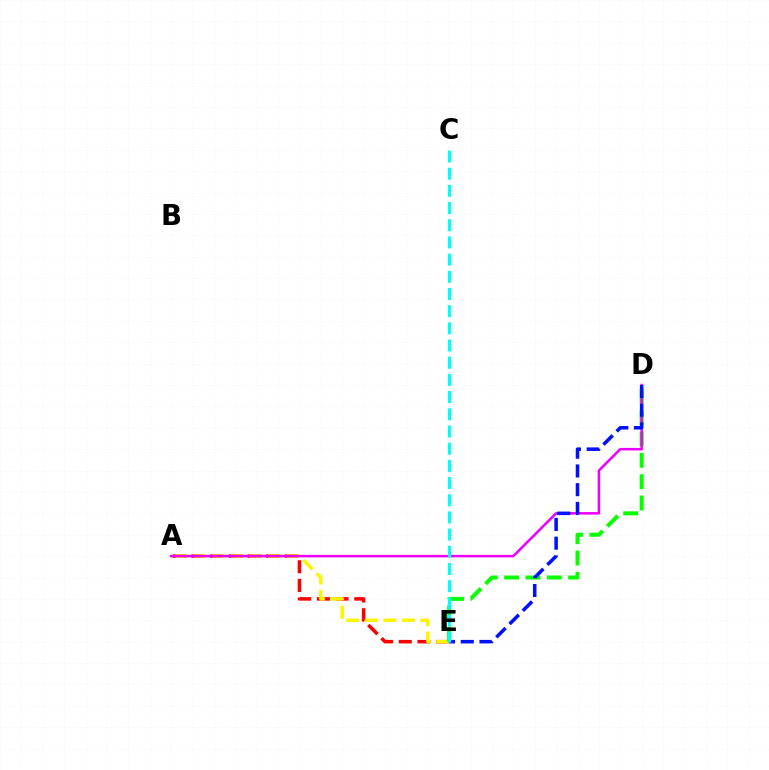{('A', 'E'): [{'color': '#ff0000', 'line_style': 'dashed', 'thickness': 2.54}, {'color': '#fcf500', 'line_style': 'dashed', 'thickness': 2.52}], ('D', 'E'): [{'color': '#08ff00', 'line_style': 'dashed', 'thickness': 2.9}, {'color': '#0010ff', 'line_style': 'dashed', 'thickness': 2.54}], ('A', 'D'): [{'color': '#ee00ff', 'line_style': 'solid', 'thickness': 1.81}], ('C', 'E'): [{'color': '#00fff6', 'line_style': 'dashed', 'thickness': 2.33}]}